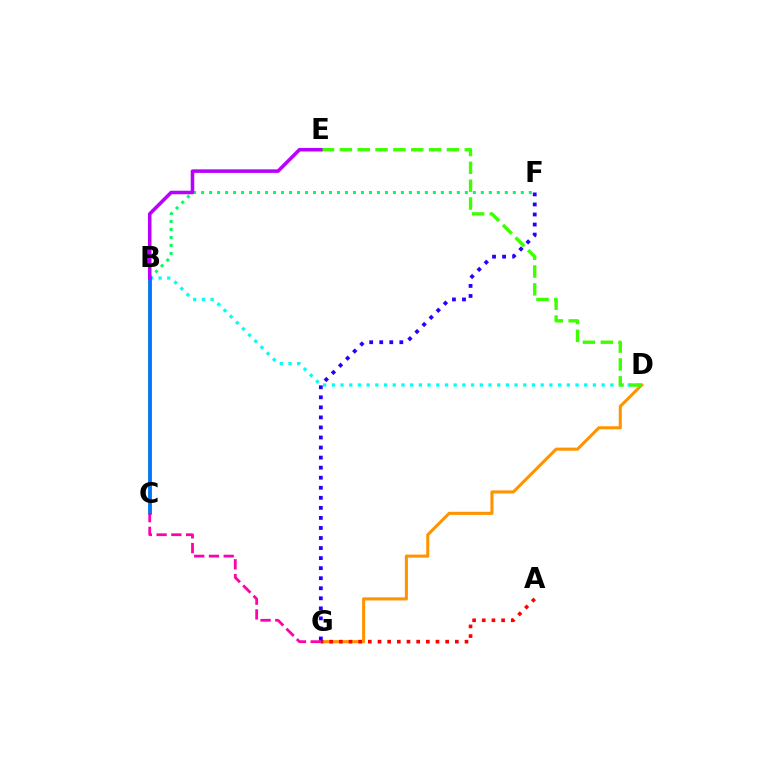{('B', 'F'): [{'color': '#00ff5c', 'line_style': 'dotted', 'thickness': 2.17}], ('B', 'D'): [{'color': '#00fff6', 'line_style': 'dotted', 'thickness': 2.36}], ('B', 'C'): [{'color': '#d1ff00', 'line_style': 'solid', 'thickness': 2.69}, {'color': '#0074ff', 'line_style': 'solid', 'thickness': 2.72}], ('D', 'G'): [{'color': '#ff9400', 'line_style': 'solid', 'thickness': 2.22}], ('A', 'G'): [{'color': '#ff0000', 'line_style': 'dotted', 'thickness': 2.63}], ('D', 'E'): [{'color': '#3dff00', 'line_style': 'dashed', 'thickness': 2.42}], ('C', 'G'): [{'color': '#ff00ac', 'line_style': 'dashed', 'thickness': 2.0}], ('F', 'G'): [{'color': '#2500ff', 'line_style': 'dotted', 'thickness': 2.73}], ('B', 'E'): [{'color': '#b900ff', 'line_style': 'solid', 'thickness': 2.55}]}